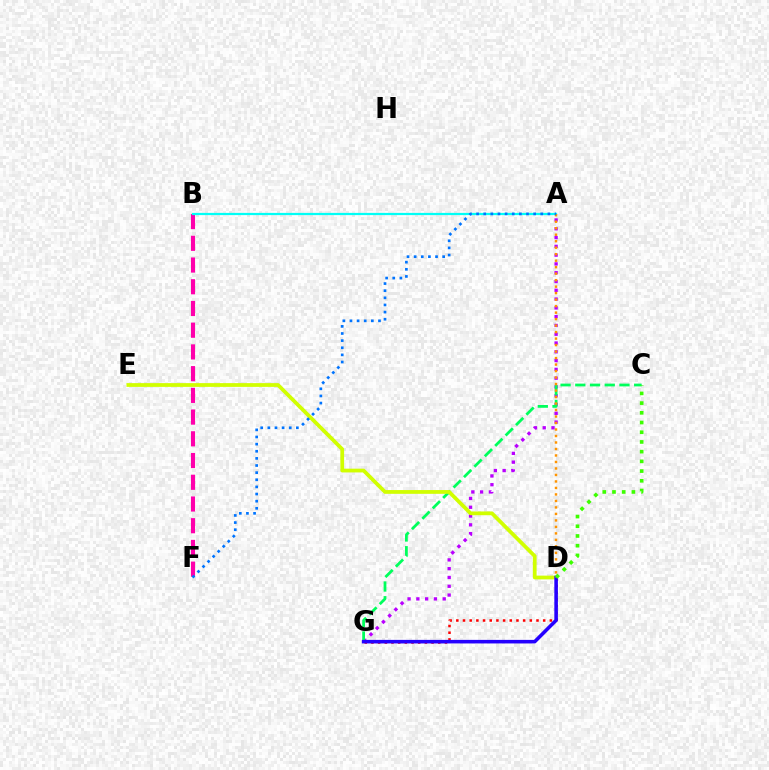{('A', 'G'): [{'color': '#b900ff', 'line_style': 'dotted', 'thickness': 2.39}], ('C', 'G'): [{'color': '#00ff5c', 'line_style': 'dashed', 'thickness': 2.0}], ('D', 'G'): [{'color': '#ff0000', 'line_style': 'dotted', 'thickness': 1.82}, {'color': '#2500ff', 'line_style': 'solid', 'thickness': 2.57}], ('B', 'F'): [{'color': '#ff00ac', 'line_style': 'dashed', 'thickness': 2.95}], ('D', 'E'): [{'color': '#d1ff00', 'line_style': 'solid', 'thickness': 2.71}], ('A', 'B'): [{'color': '#00fff6', 'line_style': 'solid', 'thickness': 1.6}], ('A', 'D'): [{'color': '#ff9400', 'line_style': 'dotted', 'thickness': 1.76}], ('C', 'D'): [{'color': '#3dff00', 'line_style': 'dotted', 'thickness': 2.64}], ('A', 'F'): [{'color': '#0074ff', 'line_style': 'dotted', 'thickness': 1.94}]}